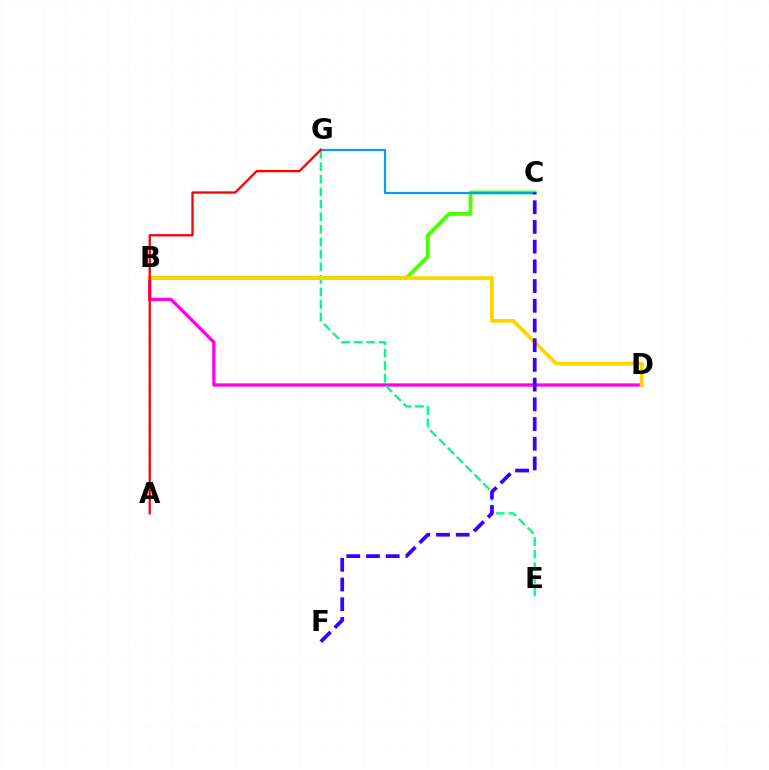{('B', 'D'): [{'color': '#ff00ed', 'line_style': 'solid', 'thickness': 2.37}, {'color': '#ffd500', 'line_style': 'solid', 'thickness': 2.71}], ('E', 'G'): [{'color': '#00ff86', 'line_style': 'dashed', 'thickness': 1.7}], ('B', 'C'): [{'color': '#4fff00', 'line_style': 'solid', 'thickness': 2.78}], ('C', 'G'): [{'color': '#009eff', 'line_style': 'solid', 'thickness': 1.55}], ('A', 'G'): [{'color': '#ff0000', 'line_style': 'solid', 'thickness': 1.64}], ('C', 'F'): [{'color': '#3700ff', 'line_style': 'dashed', 'thickness': 2.68}]}